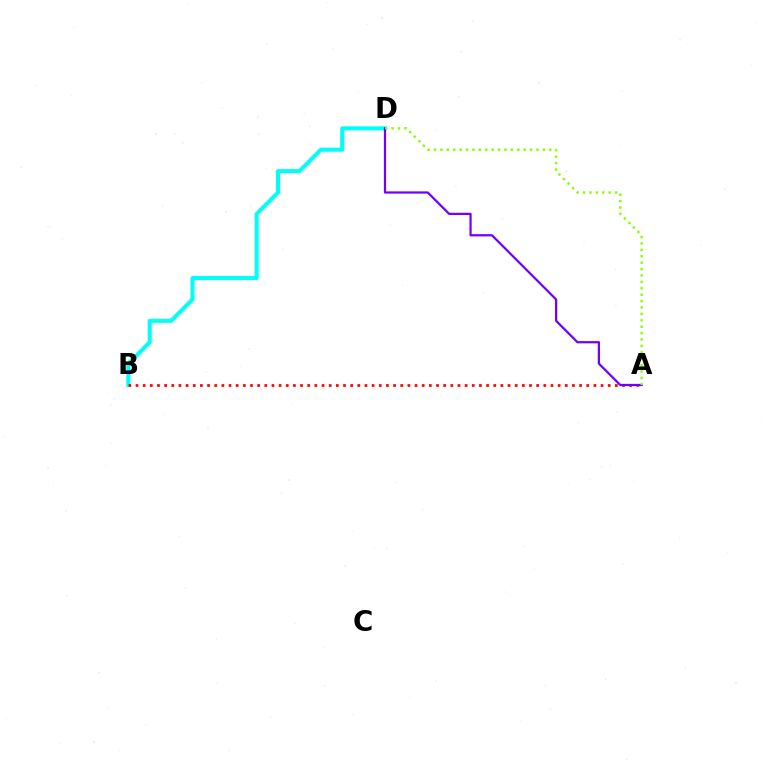{('B', 'D'): [{'color': '#00fff6', 'line_style': 'solid', 'thickness': 2.92}], ('A', 'B'): [{'color': '#ff0000', 'line_style': 'dotted', 'thickness': 1.94}], ('A', 'D'): [{'color': '#7200ff', 'line_style': 'solid', 'thickness': 1.61}, {'color': '#84ff00', 'line_style': 'dotted', 'thickness': 1.74}]}